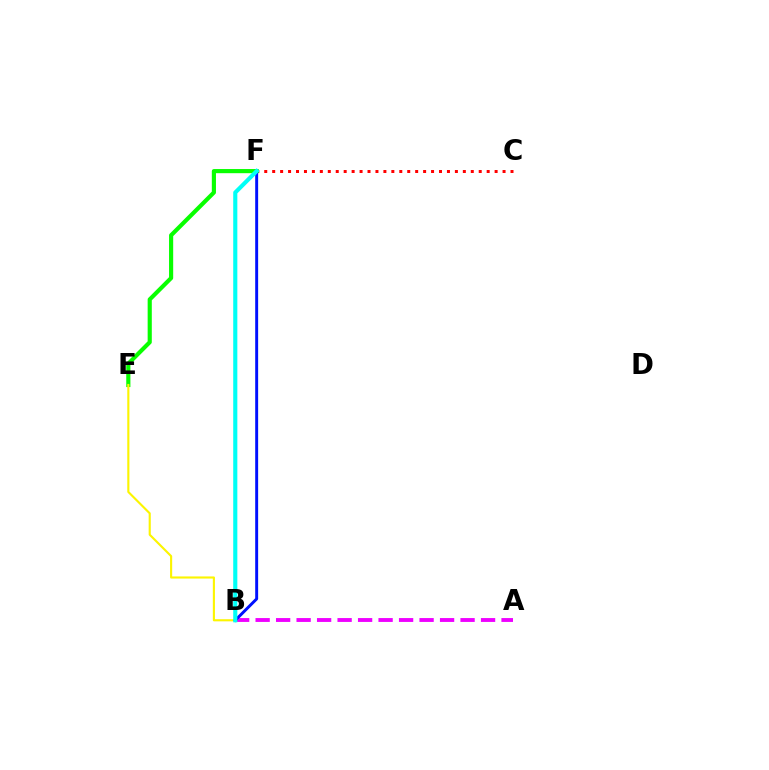{('C', 'F'): [{'color': '#ff0000', 'line_style': 'dotted', 'thickness': 2.16}], ('E', 'F'): [{'color': '#08ff00', 'line_style': 'solid', 'thickness': 2.98}], ('B', 'E'): [{'color': '#fcf500', 'line_style': 'solid', 'thickness': 1.53}], ('A', 'B'): [{'color': '#ee00ff', 'line_style': 'dashed', 'thickness': 2.78}], ('B', 'F'): [{'color': '#0010ff', 'line_style': 'solid', 'thickness': 2.12}, {'color': '#00fff6', 'line_style': 'solid', 'thickness': 2.96}]}